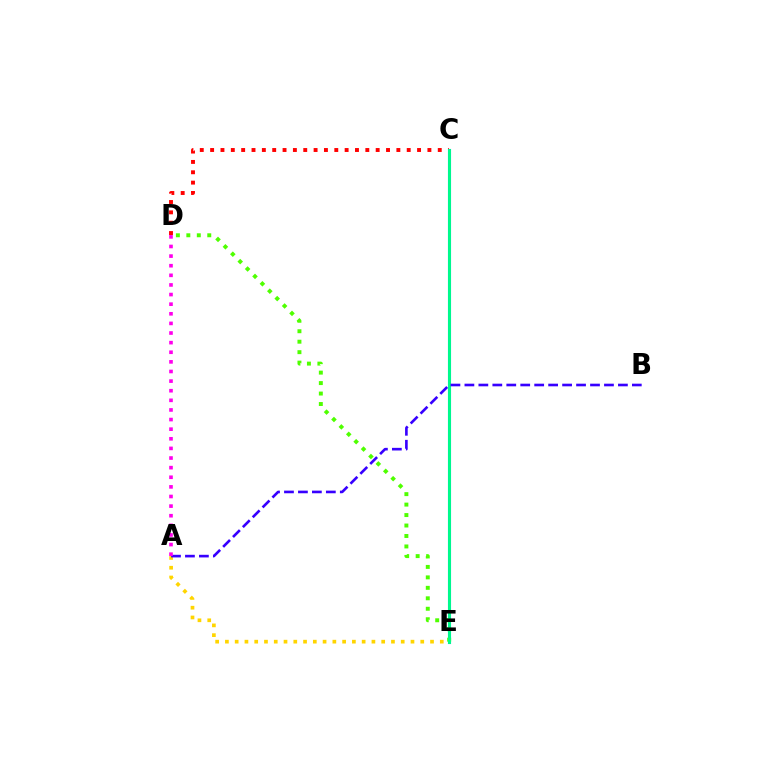{('C', 'D'): [{'color': '#ff0000', 'line_style': 'dotted', 'thickness': 2.81}], ('C', 'E'): [{'color': '#009eff', 'line_style': 'solid', 'thickness': 2.23}, {'color': '#00ff86', 'line_style': 'solid', 'thickness': 2.05}], ('A', 'E'): [{'color': '#ffd500', 'line_style': 'dotted', 'thickness': 2.65}], ('D', 'E'): [{'color': '#4fff00', 'line_style': 'dotted', 'thickness': 2.84}], ('A', 'B'): [{'color': '#3700ff', 'line_style': 'dashed', 'thickness': 1.9}], ('A', 'D'): [{'color': '#ff00ed', 'line_style': 'dotted', 'thickness': 2.61}]}